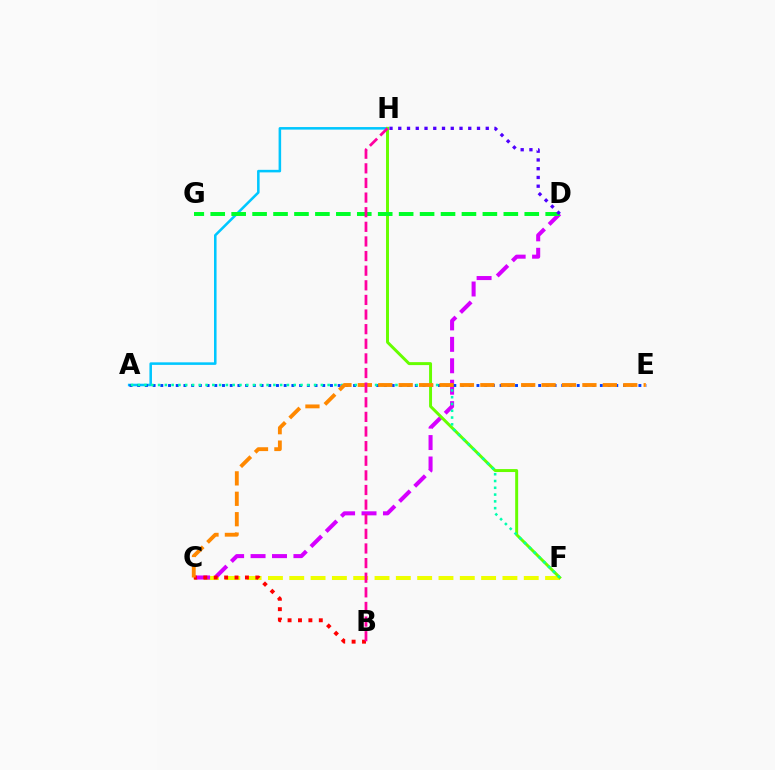{('C', 'F'): [{'color': '#eeff00', 'line_style': 'dashed', 'thickness': 2.9}], ('A', 'H'): [{'color': '#00c7ff', 'line_style': 'solid', 'thickness': 1.84}], ('C', 'D'): [{'color': '#d600ff', 'line_style': 'dashed', 'thickness': 2.91}], ('A', 'E'): [{'color': '#003fff', 'line_style': 'dotted', 'thickness': 2.1}], ('F', 'H'): [{'color': '#66ff00', 'line_style': 'solid', 'thickness': 2.13}], ('A', 'F'): [{'color': '#00ffaf', 'line_style': 'dotted', 'thickness': 1.84}], ('D', 'G'): [{'color': '#00ff27', 'line_style': 'dashed', 'thickness': 2.84}], ('D', 'H'): [{'color': '#4f00ff', 'line_style': 'dotted', 'thickness': 2.38}], ('B', 'C'): [{'color': '#ff0000', 'line_style': 'dotted', 'thickness': 2.83}], ('C', 'E'): [{'color': '#ff8800', 'line_style': 'dashed', 'thickness': 2.77}], ('B', 'H'): [{'color': '#ff00a0', 'line_style': 'dashed', 'thickness': 1.99}]}